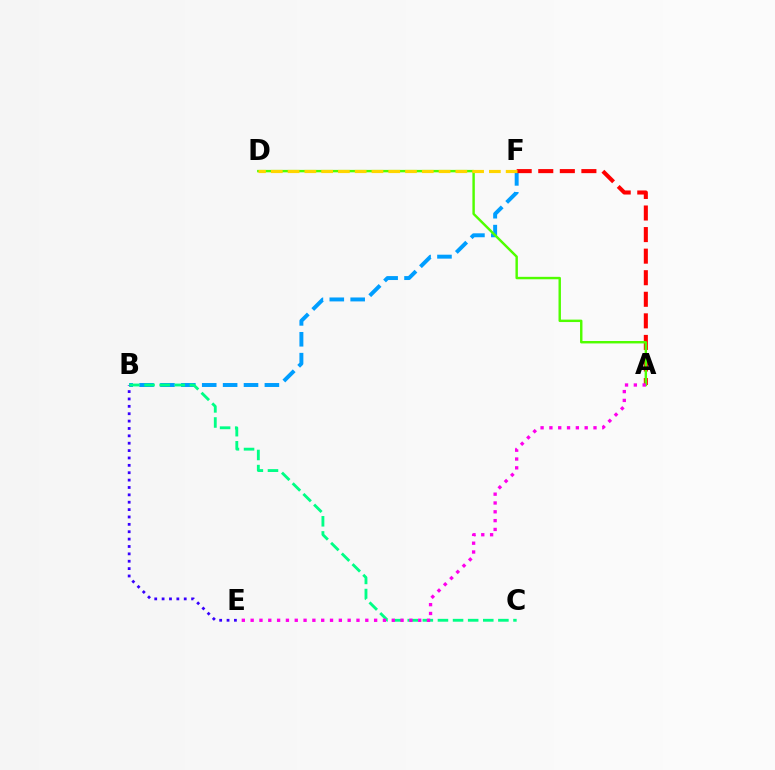{('B', 'F'): [{'color': '#009eff', 'line_style': 'dashed', 'thickness': 2.84}], ('A', 'F'): [{'color': '#ff0000', 'line_style': 'dashed', 'thickness': 2.93}], ('B', 'E'): [{'color': '#3700ff', 'line_style': 'dotted', 'thickness': 2.0}], ('A', 'D'): [{'color': '#4fff00', 'line_style': 'solid', 'thickness': 1.75}], ('D', 'F'): [{'color': '#ffd500', 'line_style': 'dashed', 'thickness': 2.28}], ('B', 'C'): [{'color': '#00ff86', 'line_style': 'dashed', 'thickness': 2.05}], ('A', 'E'): [{'color': '#ff00ed', 'line_style': 'dotted', 'thickness': 2.4}]}